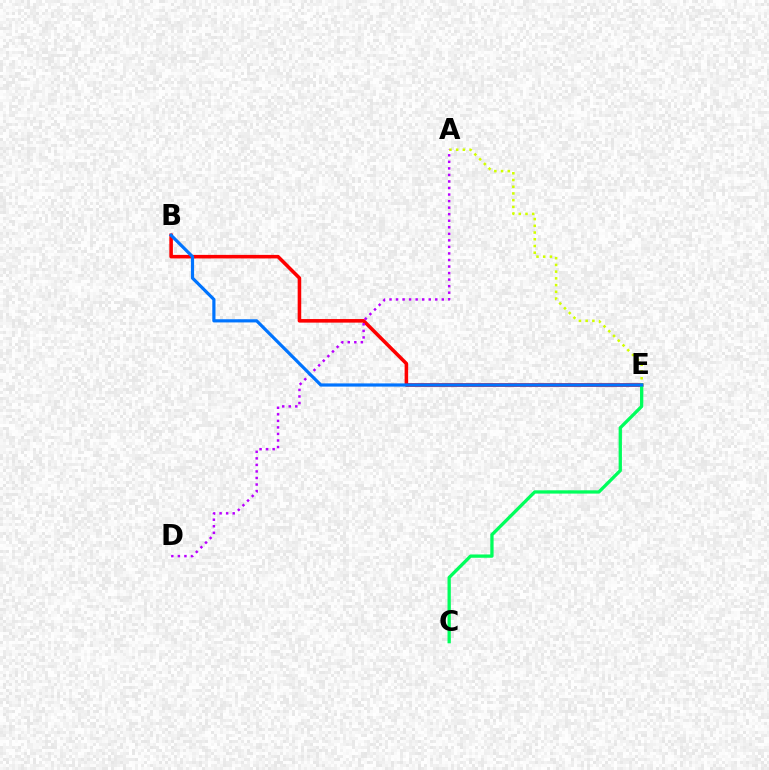{('A', 'E'): [{'color': '#d1ff00', 'line_style': 'dotted', 'thickness': 1.83}], ('B', 'E'): [{'color': '#ff0000', 'line_style': 'solid', 'thickness': 2.56}, {'color': '#0074ff', 'line_style': 'solid', 'thickness': 2.3}], ('A', 'D'): [{'color': '#b900ff', 'line_style': 'dotted', 'thickness': 1.78}], ('C', 'E'): [{'color': '#00ff5c', 'line_style': 'solid', 'thickness': 2.37}]}